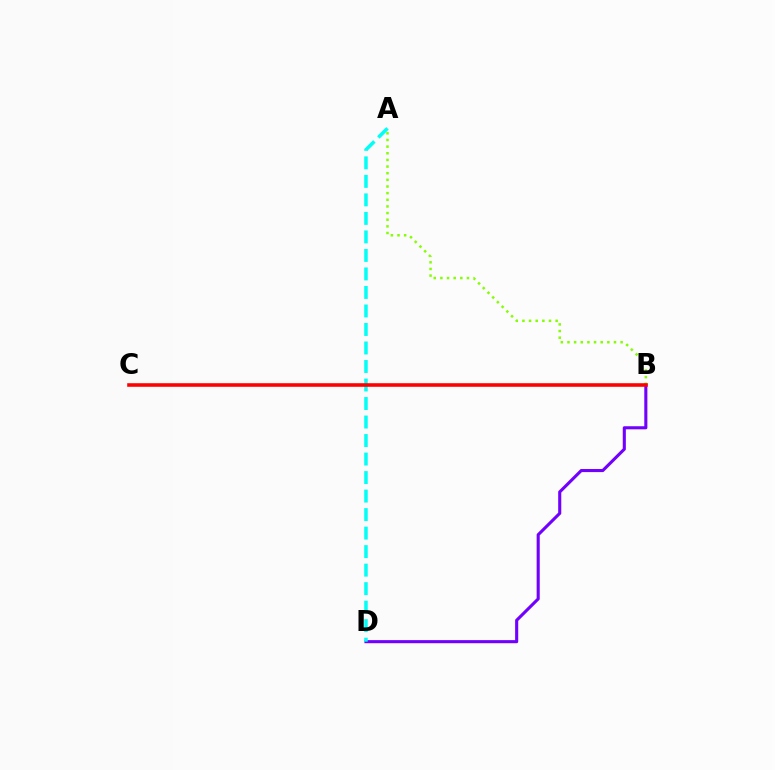{('B', 'D'): [{'color': '#7200ff', 'line_style': 'solid', 'thickness': 2.22}], ('A', 'D'): [{'color': '#00fff6', 'line_style': 'dashed', 'thickness': 2.51}], ('A', 'B'): [{'color': '#84ff00', 'line_style': 'dotted', 'thickness': 1.81}], ('B', 'C'): [{'color': '#ff0000', 'line_style': 'solid', 'thickness': 2.58}]}